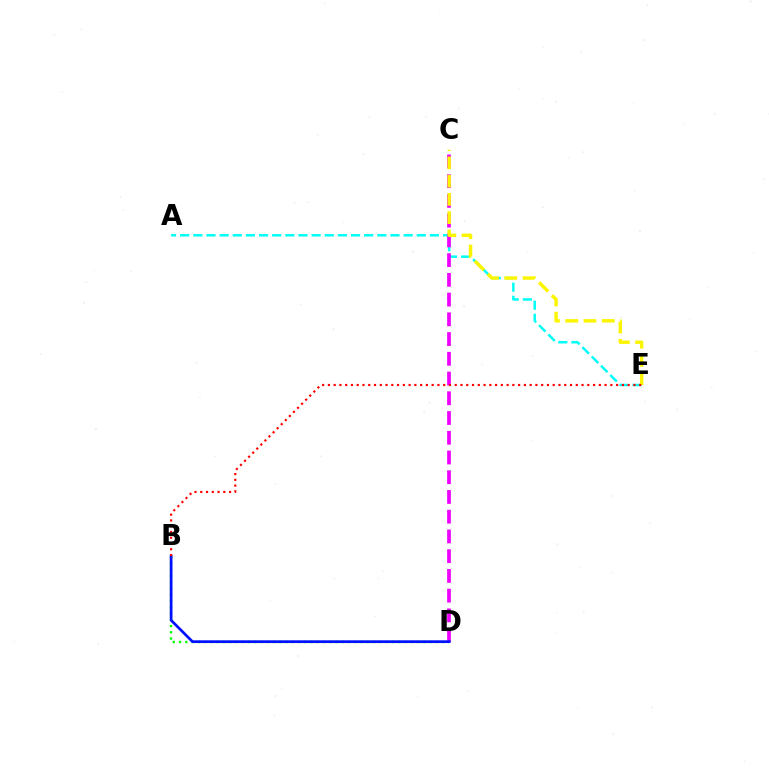{('A', 'E'): [{'color': '#00fff6', 'line_style': 'dashed', 'thickness': 1.79}], ('B', 'D'): [{'color': '#08ff00', 'line_style': 'dotted', 'thickness': 1.7}, {'color': '#0010ff', 'line_style': 'solid', 'thickness': 1.96}], ('C', 'D'): [{'color': '#ee00ff', 'line_style': 'dashed', 'thickness': 2.68}], ('C', 'E'): [{'color': '#fcf500', 'line_style': 'dashed', 'thickness': 2.48}], ('B', 'E'): [{'color': '#ff0000', 'line_style': 'dotted', 'thickness': 1.57}]}